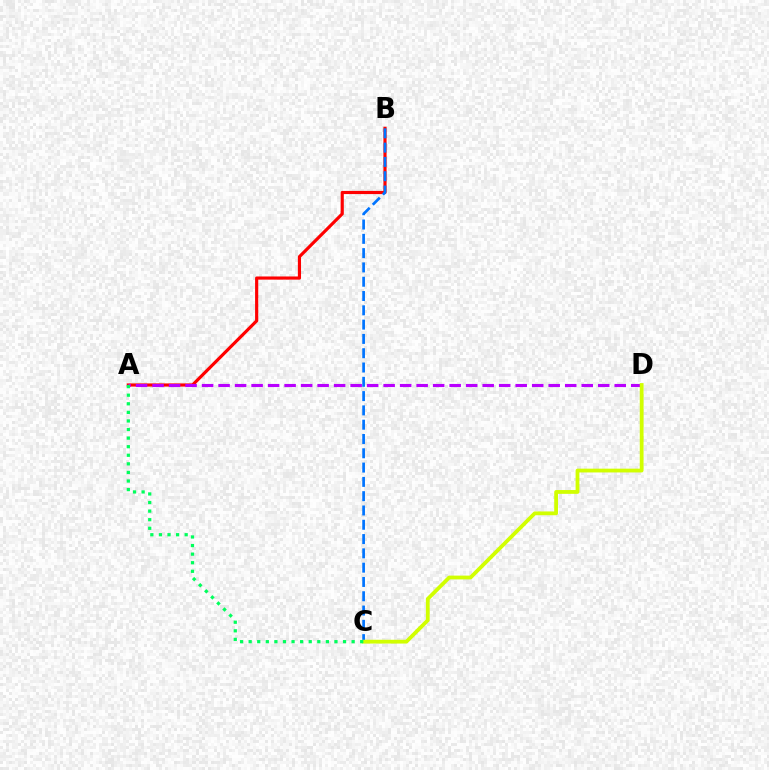{('A', 'B'): [{'color': '#ff0000', 'line_style': 'solid', 'thickness': 2.28}], ('B', 'C'): [{'color': '#0074ff', 'line_style': 'dashed', 'thickness': 1.94}], ('A', 'D'): [{'color': '#b900ff', 'line_style': 'dashed', 'thickness': 2.24}], ('C', 'D'): [{'color': '#d1ff00', 'line_style': 'solid', 'thickness': 2.73}], ('A', 'C'): [{'color': '#00ff5c', 'line_style': 'dotted', 'thickness': 2.33}]}